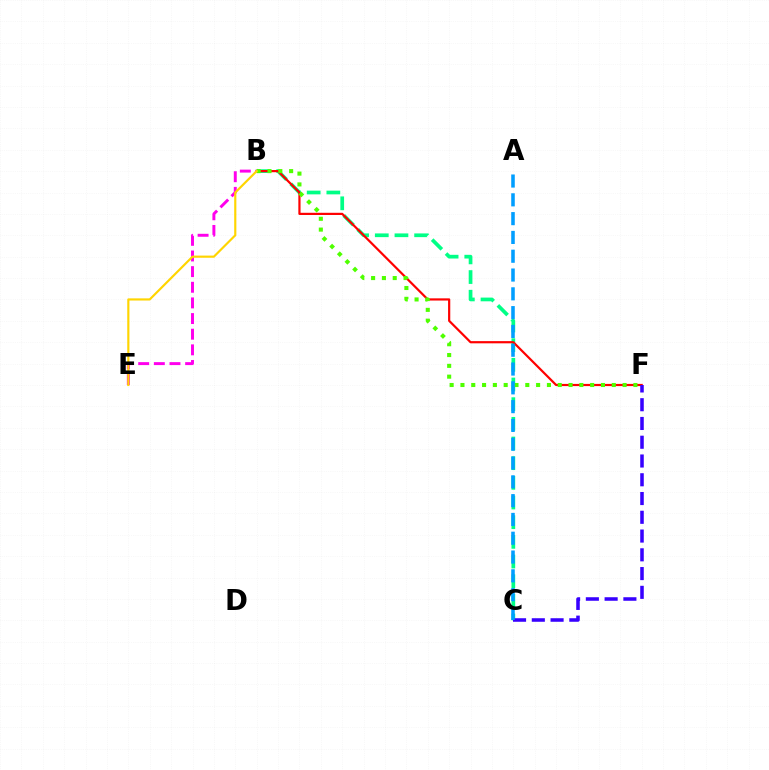{('B', 'C'): [{'color': '#00ff86', 'line_style': 'dashed', 'thickness': 2.67}], ('B', 'F'): [{'color': '#ff0000', 'line_style': 'solid', 'thickness': 1.58}, {'color': '#4fff00', 'line_style': 'dotted', 'thickness': 2.94}], ('C', 'F'): [{'color': '#3700ff', 'line_style': 'dashed', 'thickness': 2.55}], ('B', 'E'): [{'color': '#ff00ed', 'line_style': 'dashed', 'thickness': 2.13}, {'color': '#ffd500', 'line_style': 'solid', 'thickness': 1.56}], ('A', 'C'): [{'color': '#009eff', 'line_style': 'dashed', 'thickness': 2.55}]}